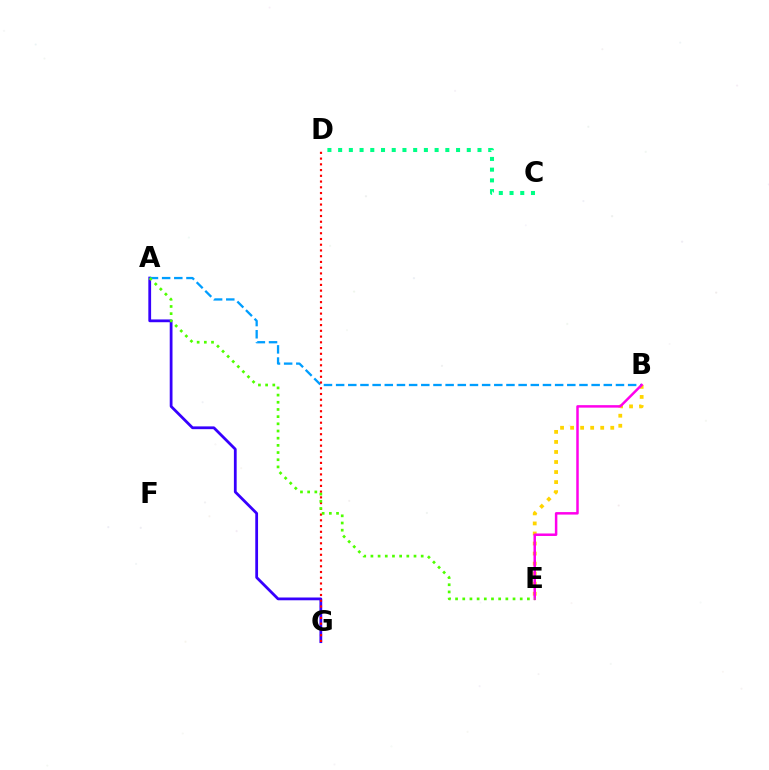{('A', 'G'): [{'color': '#3700ff', 'line_style': 'solid', 'thickness': 2.0}], ('B', 'E'): [{'color': '#ffd500', 'line_style': 'dotted', 'thickness': 2.73}, {'color': '#ff00ed', 'line_style': 'solid', 'thickness': 1.79}], ('A', 'B'): [{'color': '#009eff', 'line_style': 'dashed', 'thickness': 1.65}], ('D', 'G'): [{'color': '#ff0000', 'line_style': 'dotted', 'thickness': 1.56}], ('A', 'E'): [{'color': '#4fff00', 'line_style': 'dotted', 'thickness': 1.95}], ('C', 'D'): [{'color': '#00ff86', 'line_style': 'dotted', 'thickness': 2.91}]}